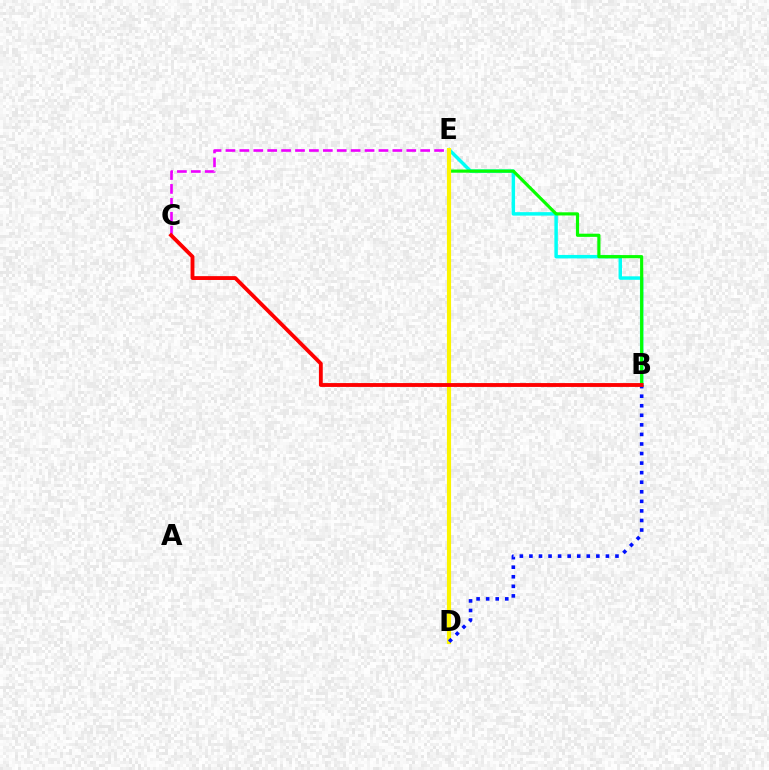{('B', 'E'): [{'color': '#00fff6', 'line_style': 'solid', 'thickness': 2.49}, {'color': '#08ff00', 'line_style': 'solid', 'thickness': 2.28}], ('C', 'E'): [{'color': '#ee00ff', 'line_style': 'dashed', 'thickness': 1.89}], ('D', 'E'): [{'color': '#fcf500', 'line_style': 'solid', 'thickness': 2.99}], ('B', 'D'): [{'color': '#0010ff', 'line_style': 'dotted', 'thickness': 2.6}], ('B', 'C'): [{'color': '#ff0000', 'line_style': 'solid', 'thickness': 2.77}]}